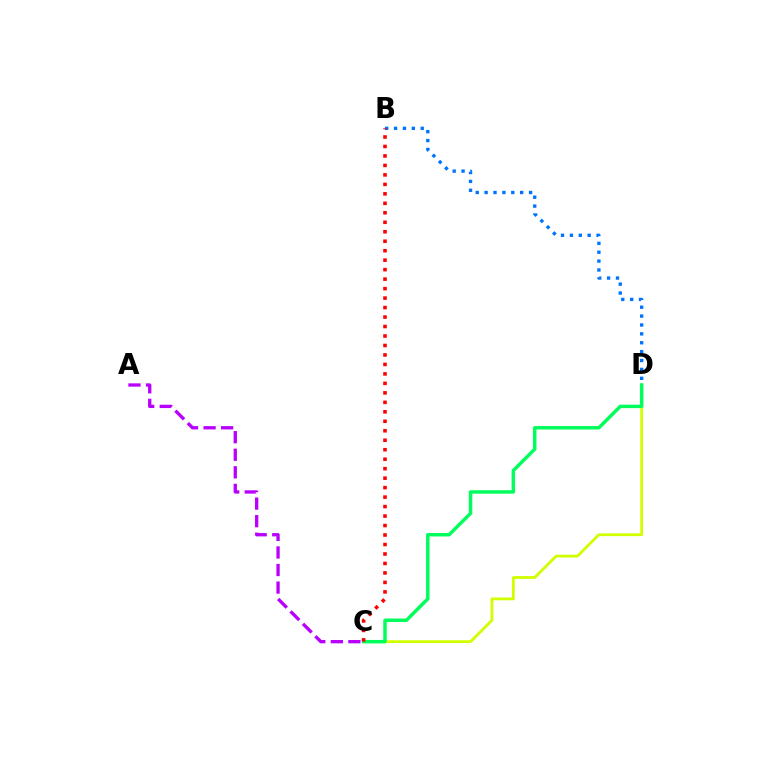{('C', 'D'): [{'color': '#d1ff00', 'line_style': 'solid', 'thickness': 2.02}, {'color': '#00ff5c', 'line_style': 'solid', 'thickness': 2.49}], ('B', 'D'): [{'color': '#0074ff', 'line_style': 'dotted', 'thickness': 2.41}], ('A', 'C'): [{'color': '#b900ff', 'line_style': 'dashed', 'thickness': 2.39}], ('B', 'C'): [{'color': '#ff0000', 'line_style': 'dotted', 'thickness': 2.57}]}